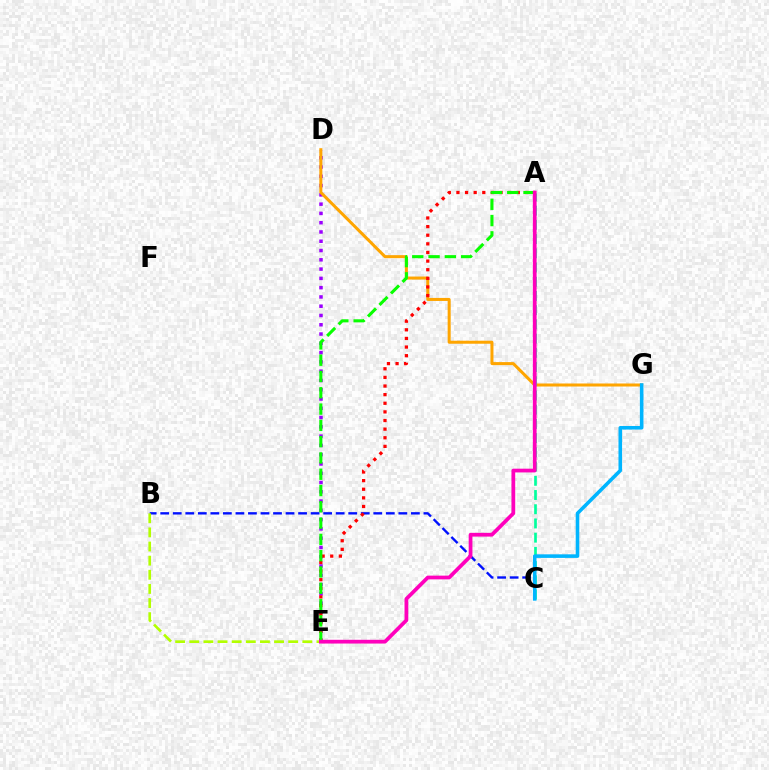{('D', 'E'): [{'color': '#9b00ff', 'line_style': 'dotted', 'thickness': 2.52}], ('D', 'G'): [{'color': '#ffa500', 'line_style': 'solid', 'thickness': 2.18}], ('B', 'C'): [{'color': '#0010ff', 'line_style': 'dashed', 'thickness': 1.7}], ('B', 'E'): [{'color': '#b3ff00', 'line_style': 'dashed', 'thickness': 1.92}], ('A', 'C'): [{'color': '#00ff9d', 'line_style': 'dashed', 'thickness': 1.93}], ('A', 'E'): [{'color': '#ff0000', 'line_style': 'dotted', 'thickness': 2.34}, {'color': '#08ff00', 'line_style': 'dashed', 'thickness': 2.21}, {'color': '#ff00bd', 'line_style': 'solid', 'thickness': 2.69}], ('C', 'G'): [{'color': '#00b5ff', 'line_style': 'solid', 'thickness': 2.57}]}